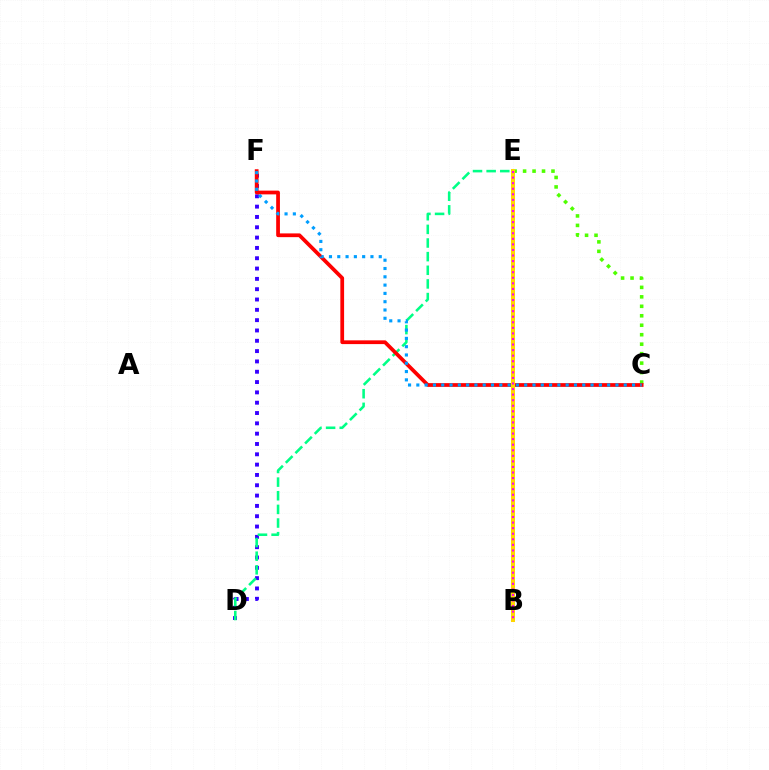{('D', 'F'): [{'color': '#3700ff', 'line_style': 'dotted', 'thickness': 2.8}], ('C', 'E'): [{'color': '#4fff00', 'line_style': 'dotted', 'thickness': 2.57}], ('D', 'E'): [{'color': '#00ff86', 'line_style': 'dashed', 'thickness': 1.85}], ('C', 'F'): [{'color': '#ff0000', 'line_style': 'solid', 'thickness': 2.7}, {'color': '#009eff', 'line_style': 'dotted', 'thickness': 2.25}], ('B', 'E'): [{'color': '#ffd500', 'line_style': 'solid', 'thickness': 2.9}, {'color': '#ff00ed', 'line_style': 'dotted', 'thickness': 1.51}]}